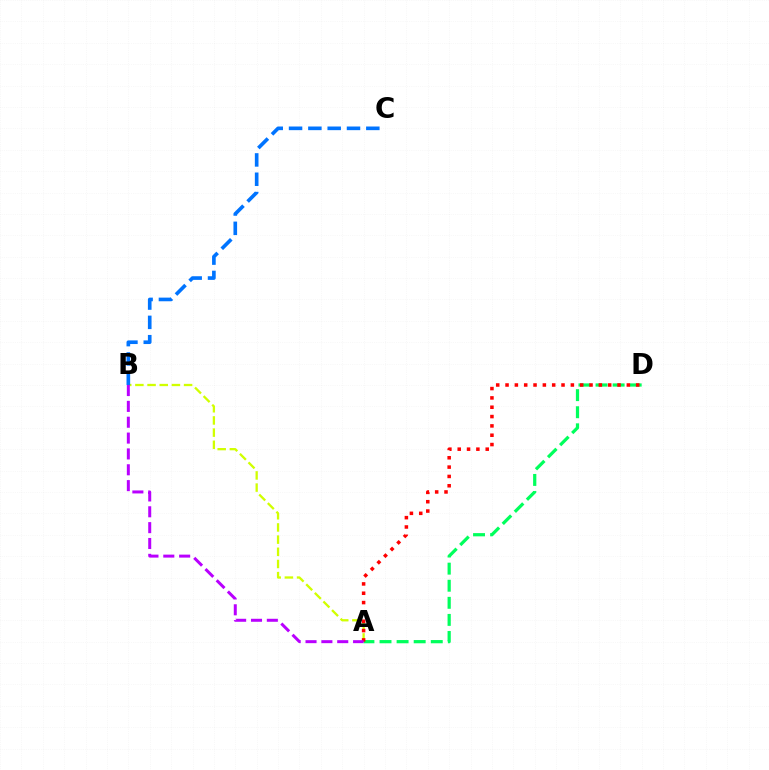{('A', 'B'): [{'color': '#d1ff00', 'line_style': 'dashed', 'thickness': 1.65}, {'color': '#b900ff', 'line_style': 'dashed', 'thickness': 2.15}], ('B', 'C'): [{'color': '#0074ff', 'line_style': 'dashed', 'thickness': 2.62}], ('A', 'D'): [{'color': '#00ff5c', 'line_style': 'dashed', 'thickness': 2.32}, {'color': '#ff0000', 'line_style': 'dotted', 'thickness': 2.54}]}